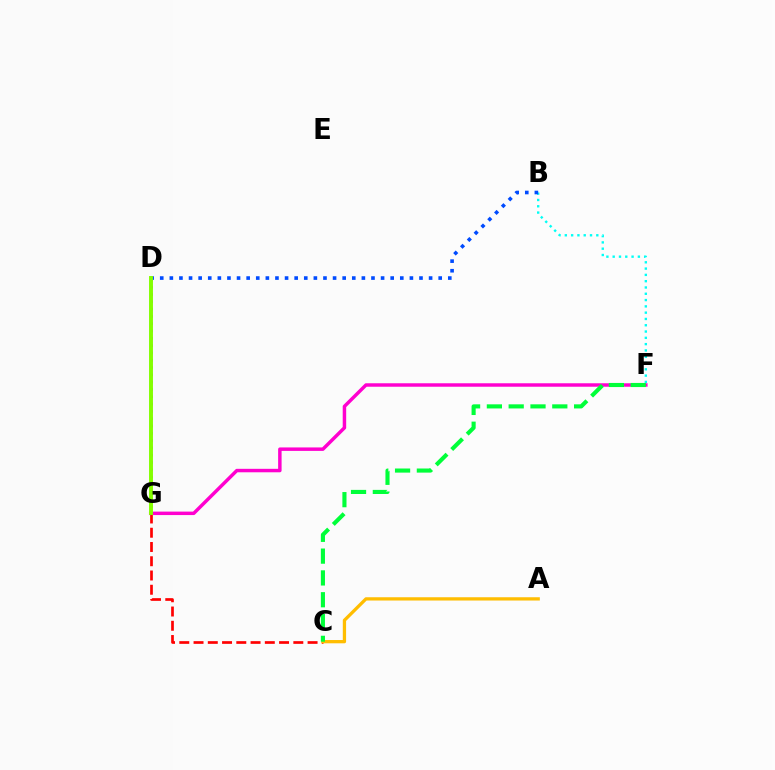{('C', 'G'): [{'color': '#ff0000', 'line_style': 'dashed', 'thickness': 1.94}], ('B', 'F'): [{'color': '#00fff6', 'line_style': 'dotted', 'thickness': 1.71}], ('A', 'C'): [{'color': '#ffbd00', 'line_style': 'solid', 'thickness': 2.36}], ('F', 'G'): [{'color': '#ff00cf', 'line_style': 'solid', 'thickness': 2.49}], ('D', 'G'): [{'color': '#7200ff', 'line_style': 'dotted', 'thickness': 1.98}, {'color': '#84ff00', 'line_style': 'solid', 'thickness': 2.82}], ('C', 'F'): [{'color': '#00ff39', 'line_style': 'dashed', 'thickness': 2.96}], ('B', 'D'): [{'color': '#004bff', 'line_style': 'dotted', 'thickness': 2.61}]}